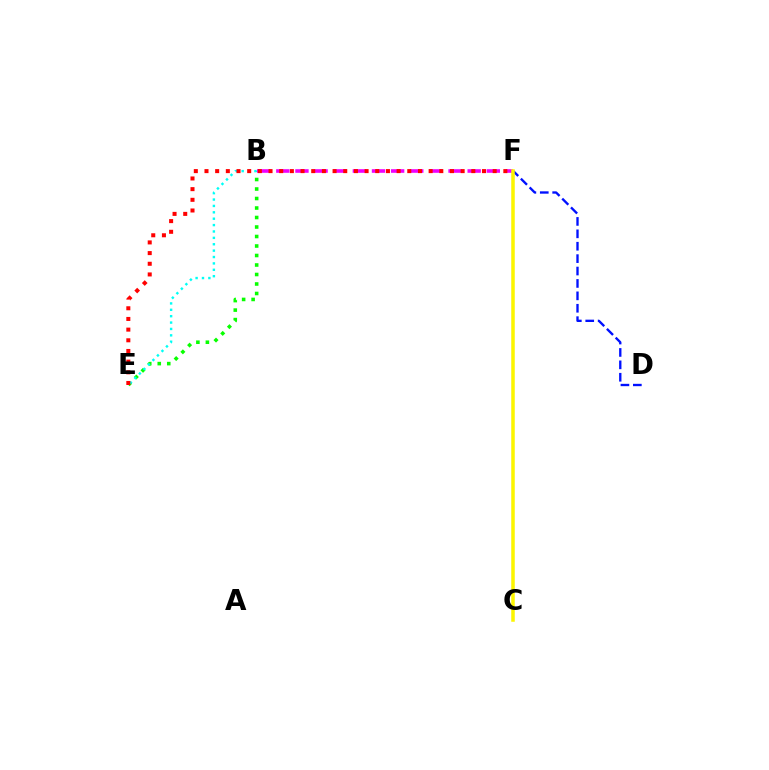{('B', 'E'): [{'color': '#08ff00', 'line_style': 'dotted', 'thickness': 2.58}, {'color': '#00fff6', 'line_style': 'dotted', 'thickness': 1.74}], ('B', 'F'): [{'color': '#ee00ff', 'line_style': 'dashed', 'thickness': 2.6}], ('D', 'F'): [{'color': '#0010ff', 'line_style': 'dashed', 'thickness': 1.69}], ('C', 'F'): [{'color': '#fcf500', 'line_style': 'solid', 'thickness': 2.54}], ('E', 'F'): [{'color': '#ff0000', 'line_style': 'dotted', 'thickness': 2.9}]}